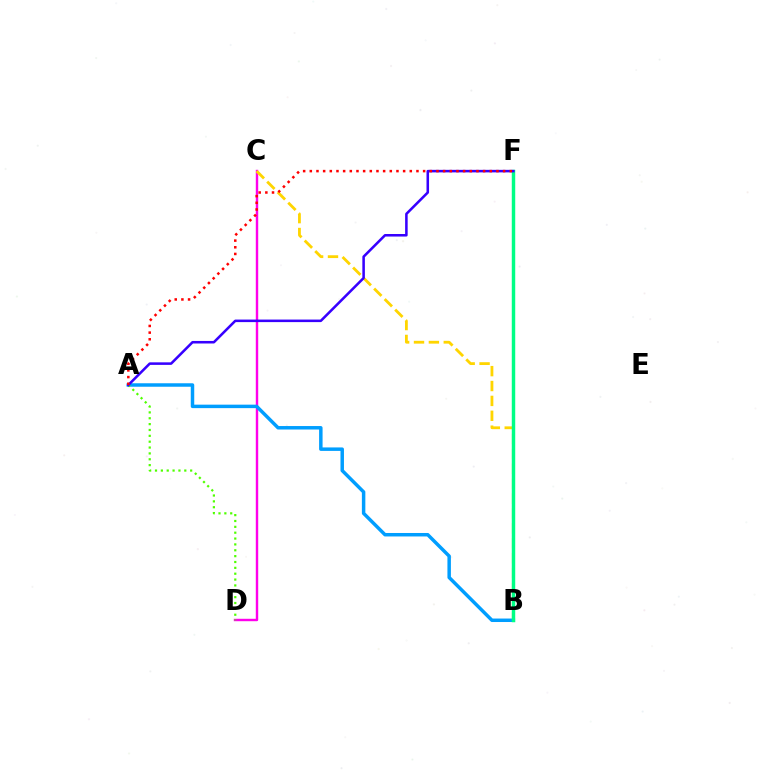{('C', 'D'): [{'color': '#ff00ed', 'line_style': 'solid', 'thickness': 1.74}], ('A', 'B'): [{'color': '#009eff', 'line_style': 'solid', 'thickness': 2.5}], ('A', 'D'): [{'color': '#4fff00', 'line_style': 'dotted', 'thickness': 1.59}], ('B', 'C'): [{'color': '#ffd500', 'line_style': 'dashed', 'thickness': 2.02}], ('B', 'F'): [{'color': '#00ff86', 'line_style': 'solid', 'thickness': 2.48}], ('A', 'F'): [{'color': '#3700ff', 'line_style': 'solid', 'thickness': 1.83}, {'color': '#ff0000', 'line_style': 'dotted', 'thickness': 1.81}]}